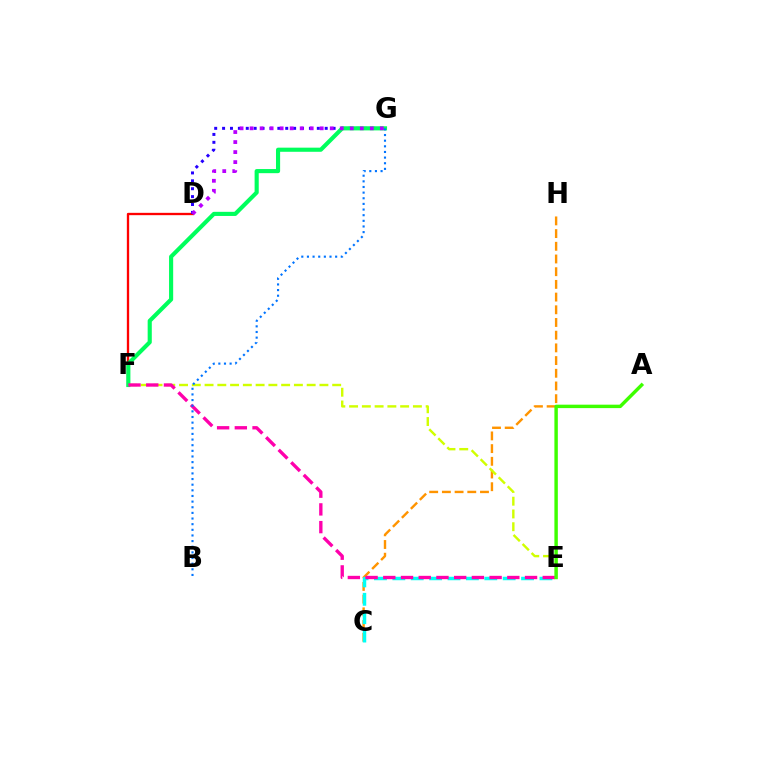{('C', 'H'): [{'color': '#ff9400', 'line_style': 'dashed', 'thickness': 1.73}], ('E', 'F'): [{'color': '#d1ff00', 'line_style': 'dashed', 'thickness': 1.73}, {'color': '#ff00ac', 'line_style': 'dashed', 'thickness': 2.41}], ('D', 'F'): [{'color': '#ff0000', 'line_style': 'solid', 'thickness': 1.68}], ('D', 'G'): [{'color': '#2500ff', 'line_style': 'dotted', 'thickness': 2.14}, {'color': '#b900ff', 'line_style': 'dotted', 'thickness': 2.72}], ('C', 'E'): [{'color': '#00fff6', 'line_style': 'dashed', 'thickness': 2.5}], ('F', 'G'): [{'color': '#00ff5c', 'line_style': 'solid', 'thickness': 2.97}], ('A', 'E'): [{'color': '#3dff00', 'line_style': 'solid', 'thickness': 2.47}], ('B', 'G'): [{'color': '#0074ff', 'line_style': 'dotted', 'thickness': 1.53}]}